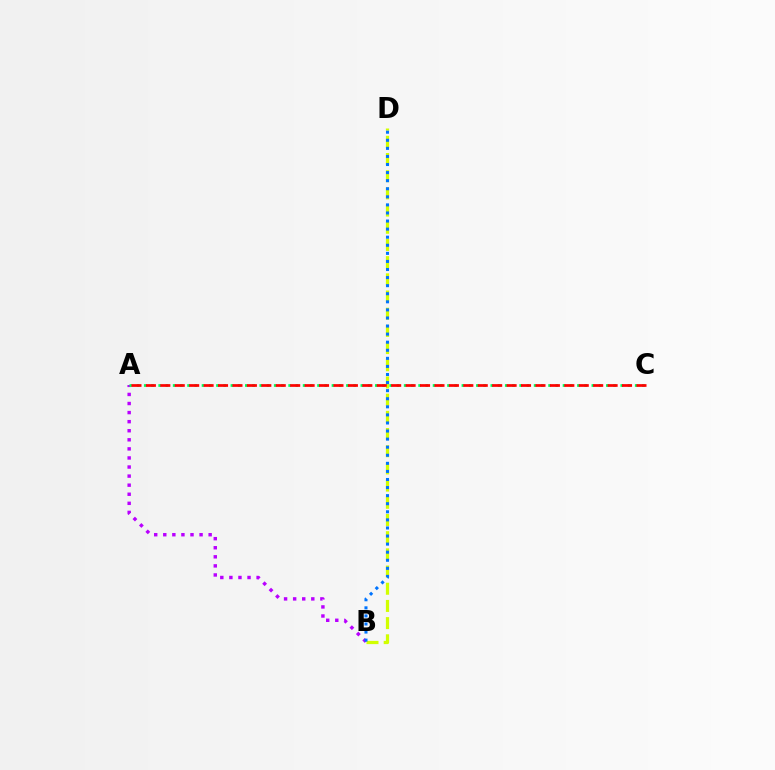{('A', 'B'): [{'color': '#b900ff', 'line_style': 'dotted', 'thickness': 2.47}], ('A', 'C'): [{'color': '#00ff5c', 'line_style': 'dotted', 'thickness': 1.96}, {'color': '#ff0000', 'line_style': 'dashed', 'thickness': 1.96}], ('B', 'D'): [{'color': '#d1ff00', 'line_style': 'dashed', 'thickness': 2.34}, {'color': '#0074ff', 'line_style': 'dotted', 'thickness': 2.19}]}